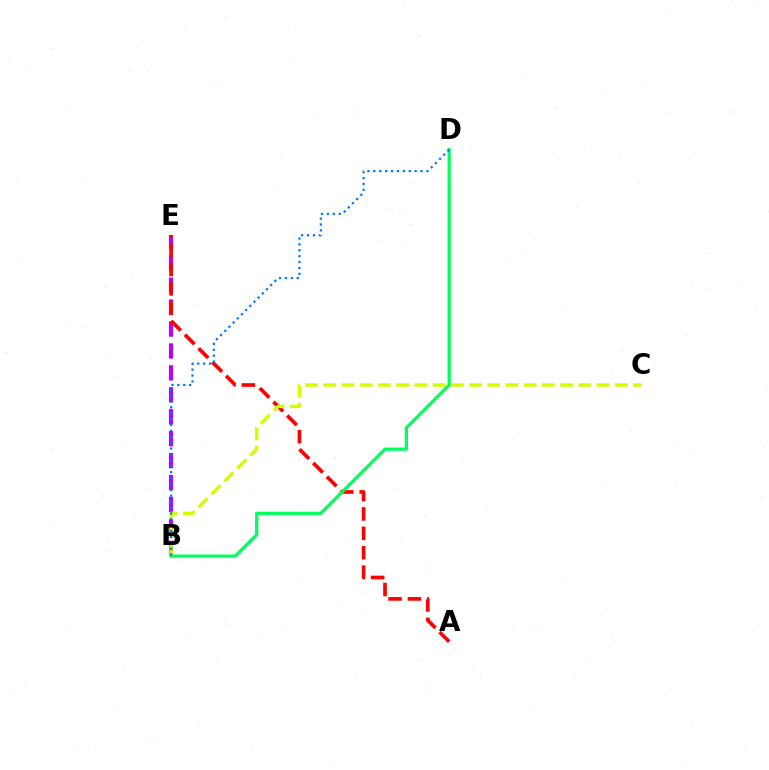{('B', 'E'): [{'color': '#b900ff', 'line_style': 'dashed', 'thickness': 2.98}], ('A', 'E'): [{'color': '#ff0000', 'line_style': 'dashed', 'thickness': 2.64}], ('B', 'D'): [{'color': '#00ff5c', 'line_style': 'solid', 'thickness': 2.32}, {'color': '#0074ff', 'line_style': 'dotted', 'thickness': 1.6}], ('B', 'C'): [{'color': '#d1ff00', 'line_style': 'dashed', 'thickness': 2.47}]}